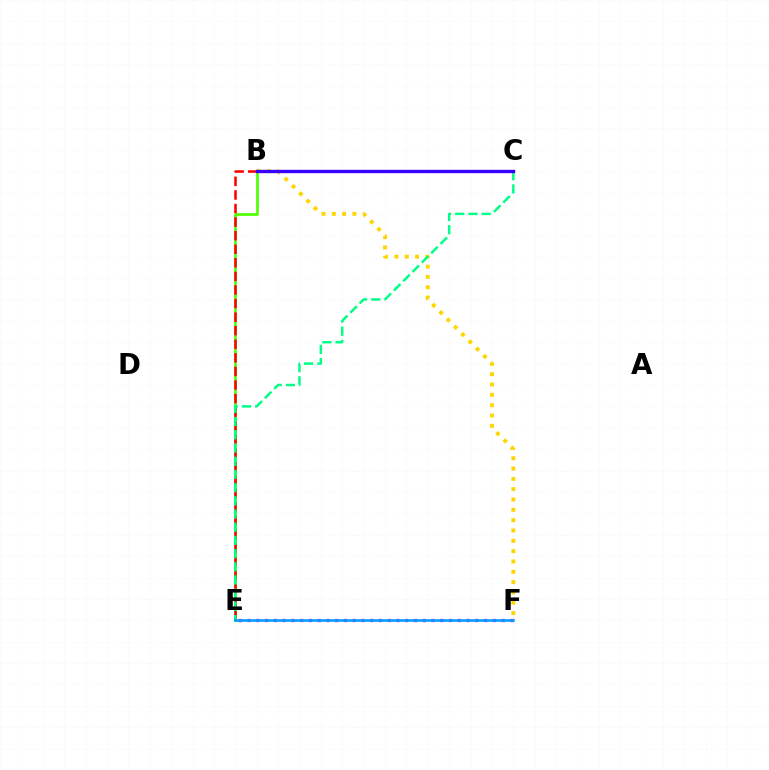{('B', 'E'): [{'color': '#4fff00', 'line_style': 'solid', 'thickness': 1.93}, {'color': '#ff0000', 'line_style': 'dashed', 'thickness': 1.84}], ('B', 'F'): [{'color': '#ffd500', 'line_style': 'dotted', 'thickness': 2.8}], ('C', 'E'): [{'color': '#00ff86', 'line_style': 'dashed', 'thickness': 1.79}], ('B', 'C'): [{'color': '#3700ff', 'line_style': 'solid', 'thickness': 2.42}], ('E', 'F'): [{'color': '#ff00ed', 'line_style': 'dotted', 'thickness': 2.38}, {'color': '#009eff', 'line_style': 'solid', 'thickness': 1.87}]}